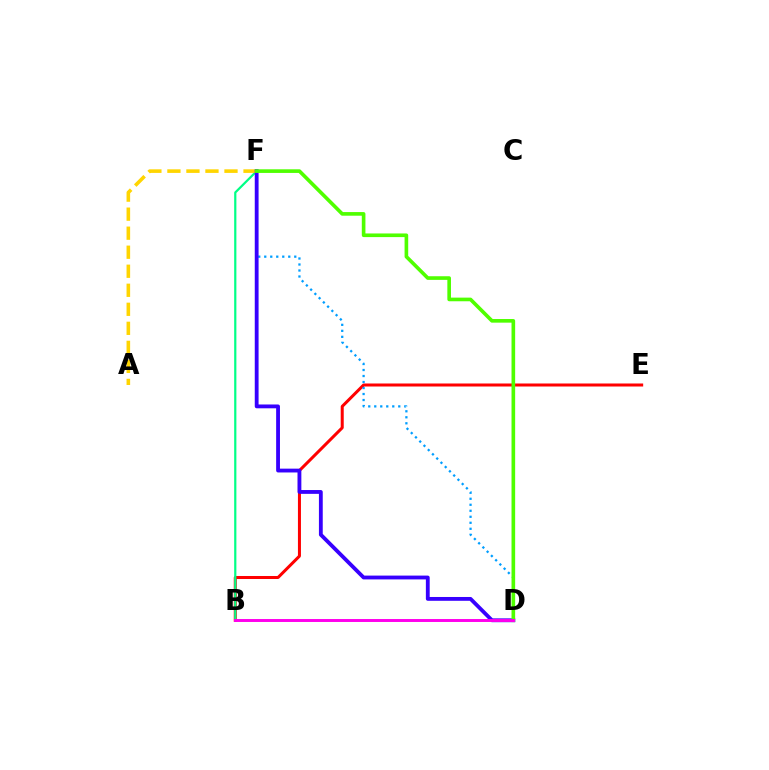{('B', 'E'): [{'color': '#ff0000', 'line_style': 'solid', 'thickness': 2.17}], ('D', 'F'): [{'color': '#009eff', 'line_style': 'dotted', 'thickness': 1.63}, {'color': '#3700ff', 'line_style': 'solid', 'thickness': 2.75}, {'color': '#4fff00', 'line_style': 'solid', 'thickness': 2.62}], ('B', 'F'): [{'color': '#00ff86', 'line_style': 'solid', 'thickness': 1.59}], ('A', 'F'): [{'color': '#ffd500', 'line_style': 'dashed', 'thickness': 2.58}], ('B', 'D'): [{'color': '#ff00ed', 'line_style': 'solid', 'thickness': 2.12}]}